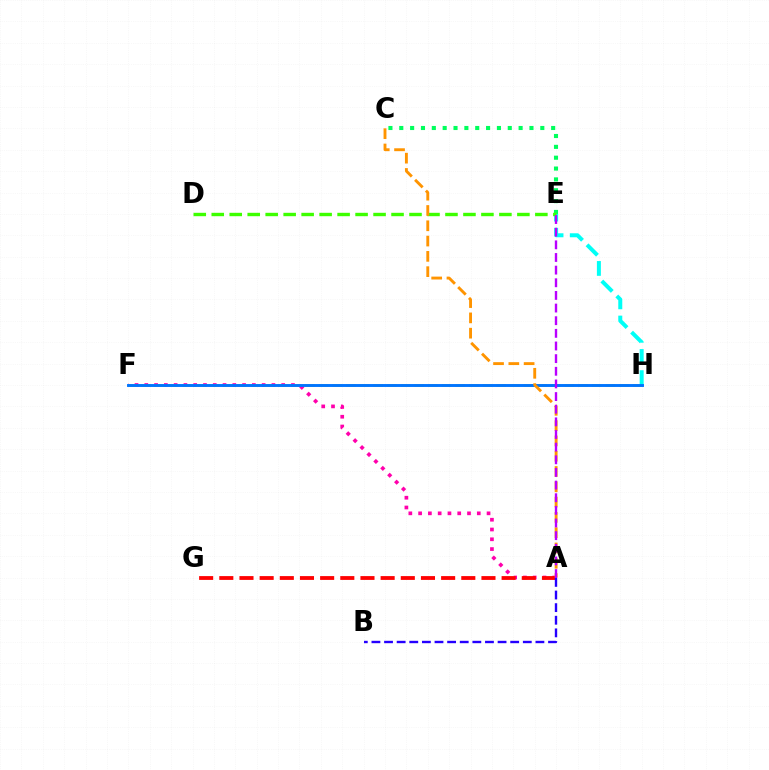{('A', 'F'): [{'color': '#ff00ac', 'line_style': 'dotted', 'thickness': 2.66}], ('A', 'G'): [{'color': '#ff0000', 'line_style': 'dashed', 'thickness': 2.74}], ('F', 'H'): [{'color': '#d1ff00', 'line_style': 'dashed', 'thickness': 1.86}, {'color': '#0074ff', 'line_style': 'solid', 'thickness': 2.09}], ('C', 'E'): [{'color': '#00ff5c', 'line_style': 'dotted', 'thickness': 2.95}], ('E', 'H'): [{'color': '#00fff6', 'line_style': 'dashed', 'thickness': 2.87}], ('D', 'E'): [{'color': '#3dff00', 'line_style': 'dashed', 'thickness': 2.44}], ('A', 'B'): [{'color': '#2500ff', 'line_style': 'dashed', 'thickness': 1.71}], ('A', 'C'): [{'color': '#ff9400', 'line_style': 'dashed', 'thickness': 2.08}], ('A', 'E'): [{'color': '#b900ff', 'line_style': 'dashed', 'thickness': 1.72}]}